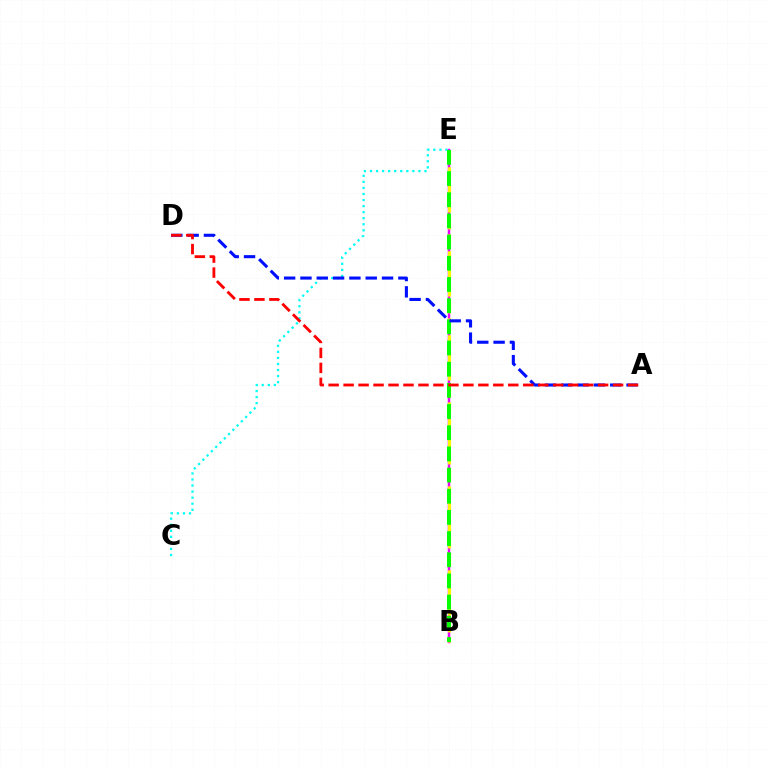{('B', 'E'): [{'color': '#ee00ff', 'line_style': 'solid', 'thickness': 1.78}, {'color': '#fcf500', 'line_style': 'dashed', 'thickness': 2.28}, {'color': '#08ff00', 'line_style': 'dashed', 'thickness': 2.88}], ('C', 'E'): [{'color': '#00fff6', 'line_style': 'dotted', 'thickness': 1.64}], ('A', 'D'): [{'color': '#0010ff', 'line_style': 'dashed', 'thickness': 2.22}, {'color': '#ff0000', 'line_style': 'dashed', 'thickness': 2.03}]}